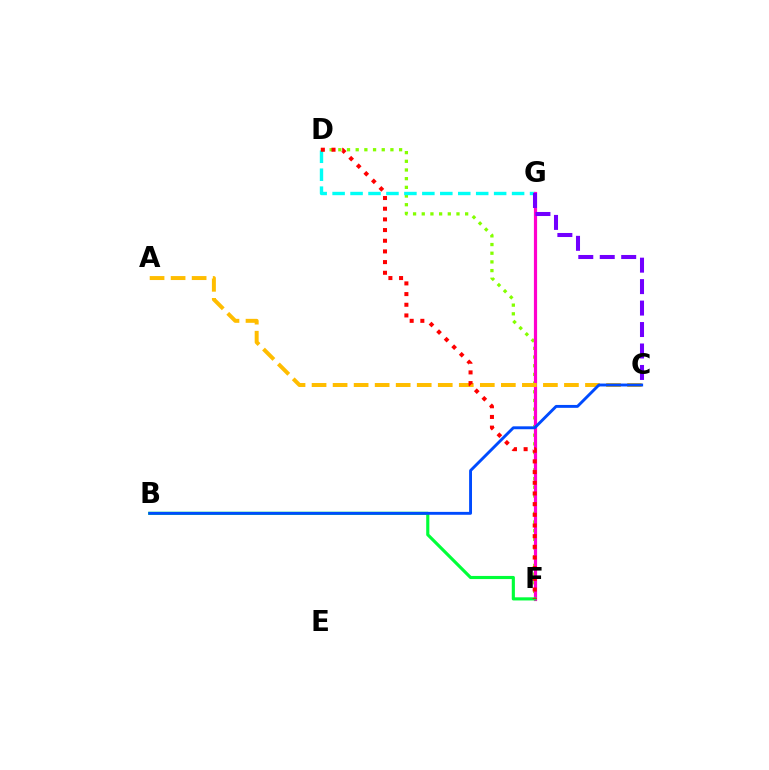{('D', 'F'): [{'color': '#84ff00', 'line_style': 'dotted', 'thickness': 2.36}, {'color': '#ff0000', 'line_style': 'dotted', 'thickness': 2.9}], ('D', 'G'): [{'color': '#00fff6', 'line_style': 'dashed', 'thickness': 2.44}], ('F', 'G'): [{'color': '#ff00cf', 'line_style': 'solid', 'thickness': 2.3}], ('B', 'F'): [{'color': '#00ff39', 'line_style': 'solid', 'thickness': 2.26}], ('A', 'C'): [{'color': '#ffbd00', 'line_style': 'dashed', 'thickness': 2.86}], ('C', 'G'): [{'color': '#7200ff', 'line_style': 'dashed', 'thickness': 2.92}], ('B', 'C'): [{'color': '#004bff', 'line_style': 'solid', 'thickness': 2.09}]}